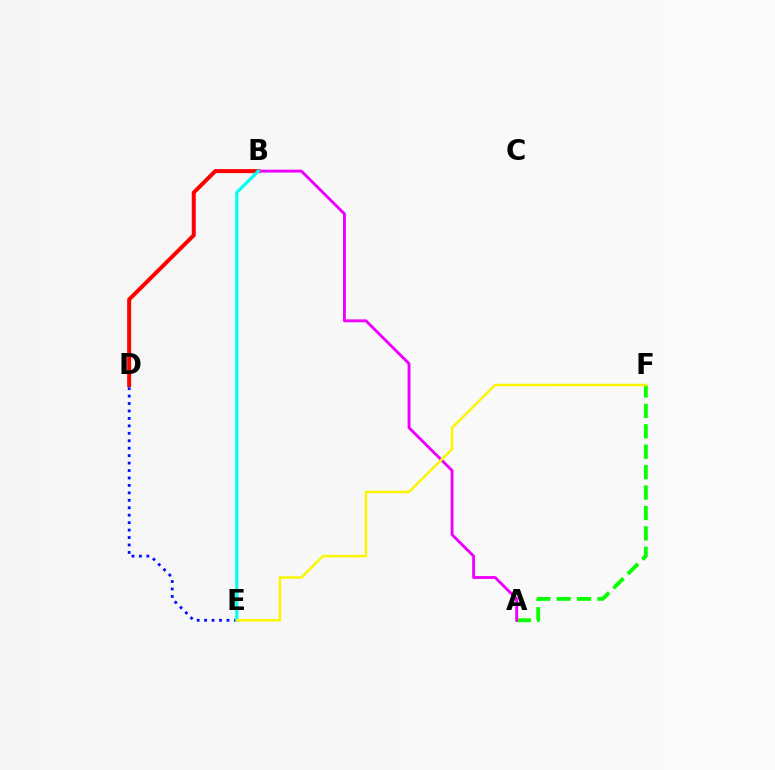{('A', 'F'): [{'color': '#08ff00', 'line_style': 'dashed', 'thickness': 2.77}], ('A', 'B'): [{'color': '#ee00ff', 'line_style': 'solid', 'thickness': 2.08}], ('D', 'E'): [{'color': '#0010ff', 'line_style': 'dotted', 'thickness': 2.02}], ('B', 'D'): [{'color': '#ff0000', 'line_style': 'solid', 'thickness': 2.88}], ('B', 'E'): [{'color': '#00fff6', 'line_style': 'solid', 'thickness': 2.31}], ('E', 'F'): [{'color': '#fcf500', 'line_style': 'solid', 'thickness': 1.79}]}